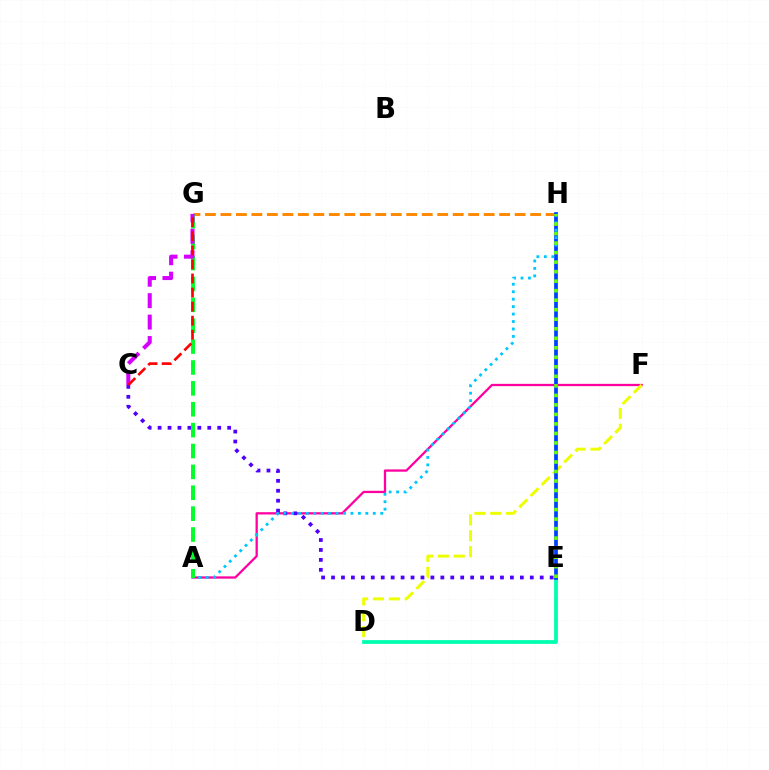{('A', 'F'): [{'color': '#ff00a0', 'line_style': 'solid', 'thickness': 1.64}], ('G', 'H'): [{'color': '#ff8800', 'line_style': 'dashed', 'thickness': 2.1}], ('C', 'E'): [{'color': '#4f00ff', 'line_style': 'dotted', 'thickness': 2.7}], ('D', 'E'): [{'color': '#00ffaf', 'line_style': 'solid', 'thickness': 2.71}], ('D', 'F'): [{'color': '#eeff00', 'line_style': 'dashed', 'thickness': 2.15}], ('E', 'H'): [{'color': '#003fff', 'line_style': 'solid', 'thickness': 2.68}, {'color': '#66ff00', 'line_style': 'dotted', 'thickness': 2.59}], ('A', 'H'): [{'color': '#00c7ff', 'line_style': 'dotted', 'thickness': 2.02}], ('A', 'G'): [{'color': '#00ff27', 'line_style': 'dashed', 'thickness': 2.84}], ('C', 'G'): [{'color': '#d600ff', 'line_style': 'dashed', 'thickness': 2.91}, {'color': '#ff0000', 'line_style': 'dashed', 'thickness': 1.91}]}